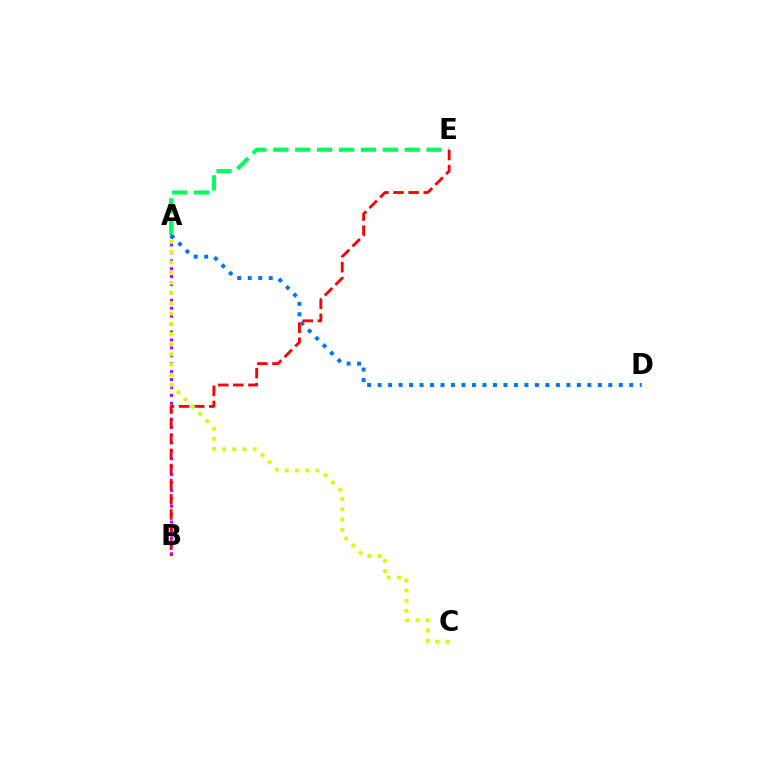{('A', 'B'): [{'color': '#b900ff', 'line_style': 'dotted', 'thickness': 2.15}], ('A', 'E'): [{'color': '#00ff5c', 'line_style': 'dashed', 'thickness': 2.97}], ('A', 'D'): [{'color': '#0074ff', 'line_style': 'dotted', 'thickness': 2.85}], ('B', 'E'): [{'color': '#ff0000', 'line_style': 'dashed', 'thickness': 2.06}], ('A', 'C'): [{'color': '#d1ff00', 'line_style': 'dotted', 'thickness': 2.78}]}